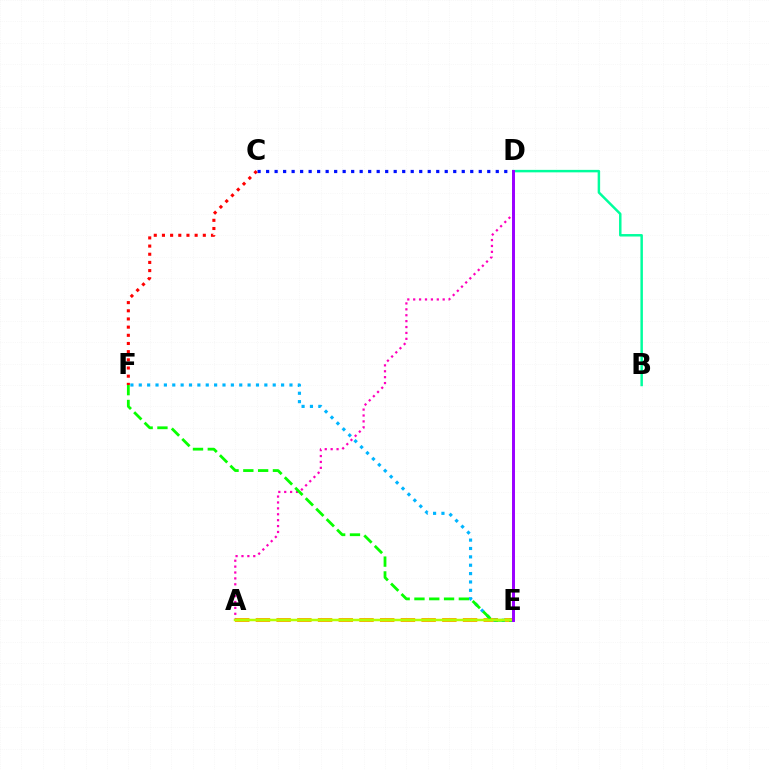{('C', 'D'): [{'color': '#0010ff', 'line_style': 'dotted', 'thickness': 2.31}], ('A', 'E'): [{'color': '#ffa500', 'line_style': 'dashed', 'thickness': 2.81}, {'color': '#b3ff00', 'line_style': 'solid', 'thickness': 1.8}], ('E', 'F'): [{'color': '#00b5ff', 'line_style': 'dotted', 'thickness': 2.27}, {'color': '#08ff00', 'line_style': 'dashed', 'thickness': 2.01}], ('A', 'D'): [{'color': '#ff00bd', 'line_style': 'dotted', 'thickness': 1.6}], ('C', 'F'): [{'color': '#ff0000', 'line_style': 'dotted', 'thickness': 2.22}], ('B', 'D'): [{'color': '#00ff9d', 'line_style': 'solid', 'thickness': 1.78}], ('D', 'E'): [{'color': '#9b00ff', 'line_style': 'solid', 'thickness': 2.13}]}